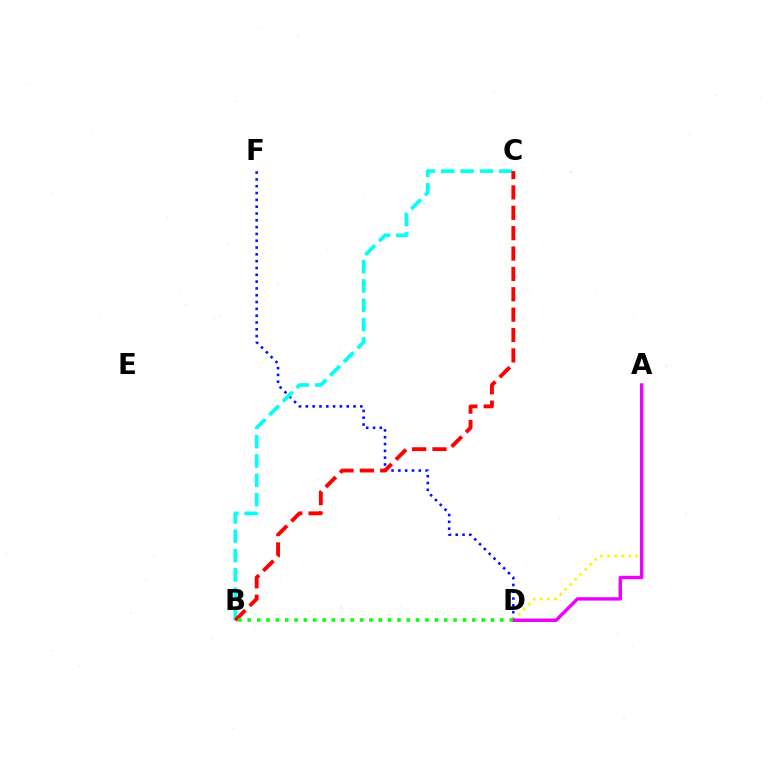{('D', 'F'): [{'color': '#0010ff', 'line_style': 'dotted', 'thickness': 1.85}], ('B', 'C'): [{'color': '#00fff6', 'line_style': 'dashed', 'thickness': 2.63}, {'color': '#ff0000', 'line_style': 'dashed', 'thickness': 2.77}], ('A', 'D'): [{'color': '#fcf500', 'line_style': 'dotted', 'thickness': 1.92}, {'color': '#ee00ff', 'line_style': 'solid', 'thickness': 2.45}], ('B', 'D'): [{'color': '#08ff00', 'line_style': 'dotted', 'thickness': 2.54}]}